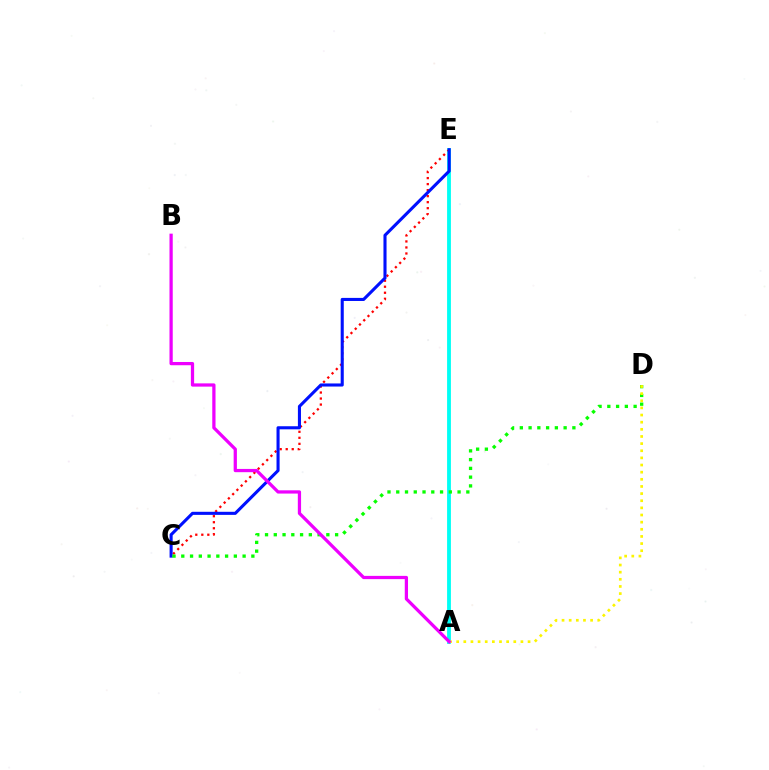{('A', 'E'): [{'color': '#00fff6', 'line_style': 'solid', 'thickness': 2.75}], ('C', 'E'): [{'color': '#ff0000', 'line_style': 'dotted', 'thickness': 1.63}, {'color': '#0010ff', 'line_style': 'solid', 'thickness': 2.22}], ('C', 'D'): [{'color': '#08ff00', 'line_style': 'dotted', 'thickness': 2.38}], ('A', 'D'): [{'color': '#fcf500', 'line_style': 'dotted', 'thickness': 1.94}], ('A', 'B'): [{'color': '#ee00ff', 'line_style': 'solid', 'thickness': 2.34}]}